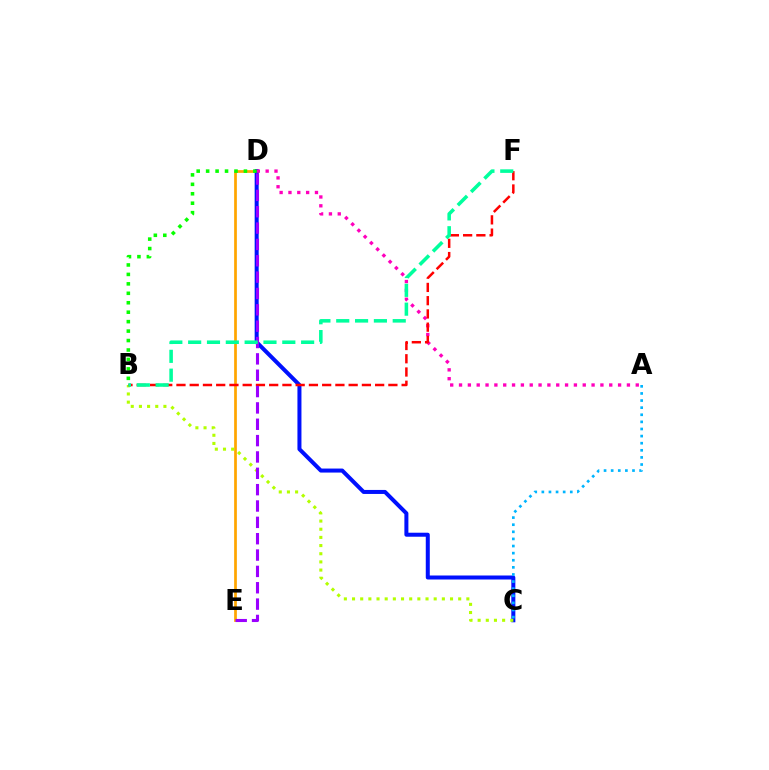{('D', 'E'): [{'color': '#ffa500', 'line_style': 'solid', 'thickness': 1.97}, {'color': '#9b00ff', 'line_style': 'dashed', 'thickness': 2.22}], ('C', 'D'): [{'color': '#0010ff', 'line_style': 'solid', 'thickness': 2.89}], ('A', 'D'): [{'color': '#ff00bd', 'line_style': 'dotted', 'thickness': 2.4}], ('B', 'D'): [{'color': '#08ff00', 'line_style': 'dotted', 'thickness': 2.57}], ('B', 'C'): [{'color': '#b3ff00', 'line_style': 'dotted', 'thickness': 2.22}], ('B', 'F'): [{'color': '#ff0000', 'line_style': 'dashed', 'thickness': 1.8}, {'color': '#00ff9d', 'line_style': 'dashed', 'thickness': 2.56}], ('A', 'C'): [{'color': '#00b5ff', 'line_style': 'dotted', 'thickness': 1.93}]}